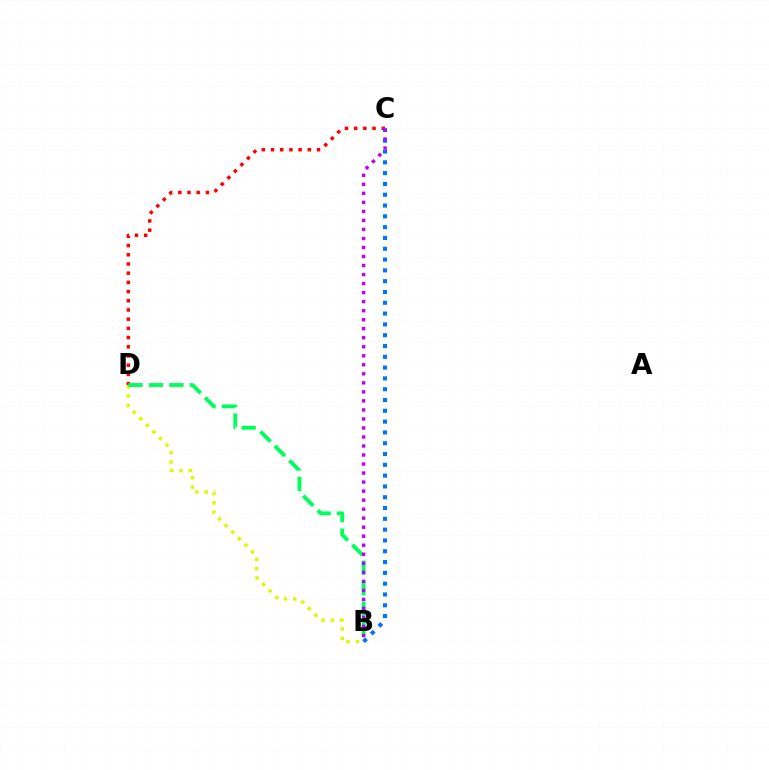{('C', 'D'): [{'color': '#ff0000', 'line_style': 'dotted', 'thickness': 2.5}], ('B', 'C'): [{'color': '#0074ff', 'line_style': 'dotted', 'thickness': 2.94}, {'color': '#b900ff', 'line_style': 'dotted', 'thickness': 2.45}], ('B', 'D'): [{'color': '#d1ff00', 'line_style': 'dotted', 'thickness': 2.52}, {'color': '#00ff5c', 'line_style': 'dashed', 'thickness': 2.78}]}